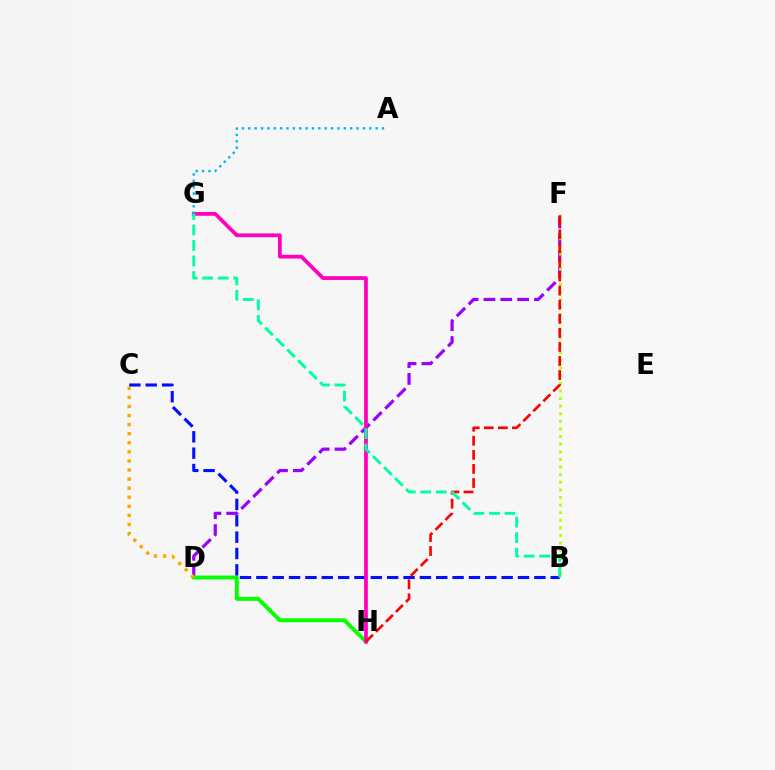{('D', 'F'): [{'color': '#9b00ff', 'line_style': 'dashed', 'thickness': 2.29}], ('D', 'H'): [{'color': '#08ff00', 'line_style': 'solid', 'thickness': 2.82}], ('C', 'D'): [{'color': '#ffa500', 'line_style': 'dotted', 'thickness': 2.47}], ('B', 'C'): [{'color': '#0010ff', 'line_style': 'dashed', 'thickness': 2.22}], ('G', 'H'): [{'color': '#ff00bd', 'line_style': 'solid', 'thickness': 2.71}], ('B', 'F'): [{'color': '#b3ff00', 'line_style': 'dotted', 'thickness': 2.07}], ('A', 'G'): [{'color': '#00b5ff', 'line_style': 'dotted', 'thickness': 1.73}], ('F', 'H'): [{'color': '#ff0000', 'line_style': 'dashed', 'thickness': 1.91}], ('B', 'G'): [{'color': '#00ff9d', 'line_style': 'dashed', 'thickness': 2.11}]}